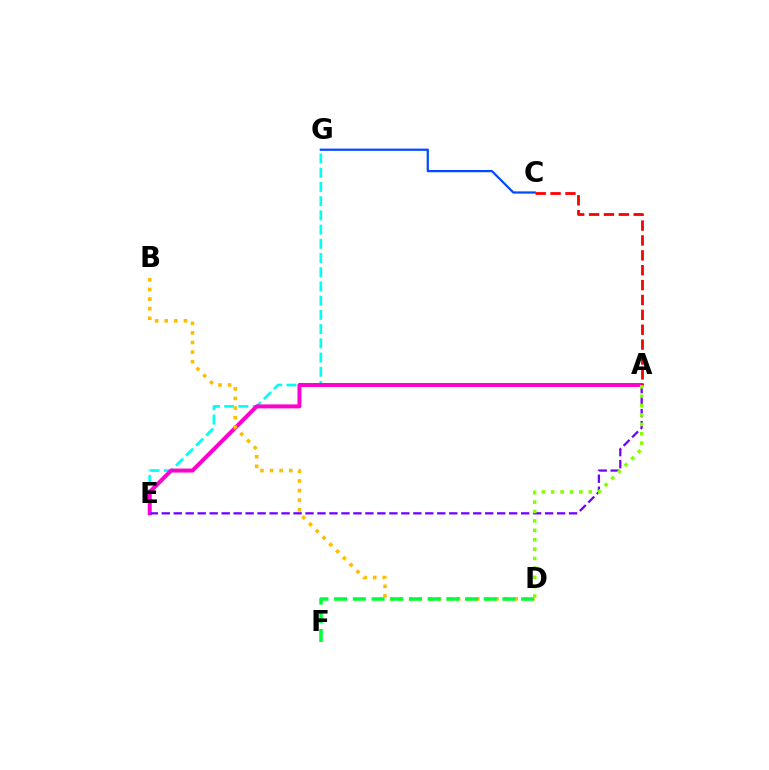{('E', 'G'): [{'color': '#00fff6', 'line_style': 'dashed', 'thickness': 1.93}], ('A', 'E'): [{'color': '#ff00cf', 'line_style': 'solid', 'thickness': 2.87}, {'color': '#7200ff', 'line_style': 'dashed', 'thickness': 1.63}], ('B', 'D'): [{'color': '#ffbd00', 'line_style': 'dotted', 'thickness': 2.6}], ('D', 'F'): [{'color': '#00ff39', 'line_style': 'dashed', 'thickness': 2.54}], ('A', 'C'): [{'color': '#ff0000', 'line_style': 'dashed', 'thickness': 2.02}], ('C', 'G'): [{'color': '#004bff', 'line_style': 'solid', 'thickness': 1.62}], ('A', 'D'): [{'color': '#84ff00', 'line_style': 'dotted', 'thickness': 2.55}]}